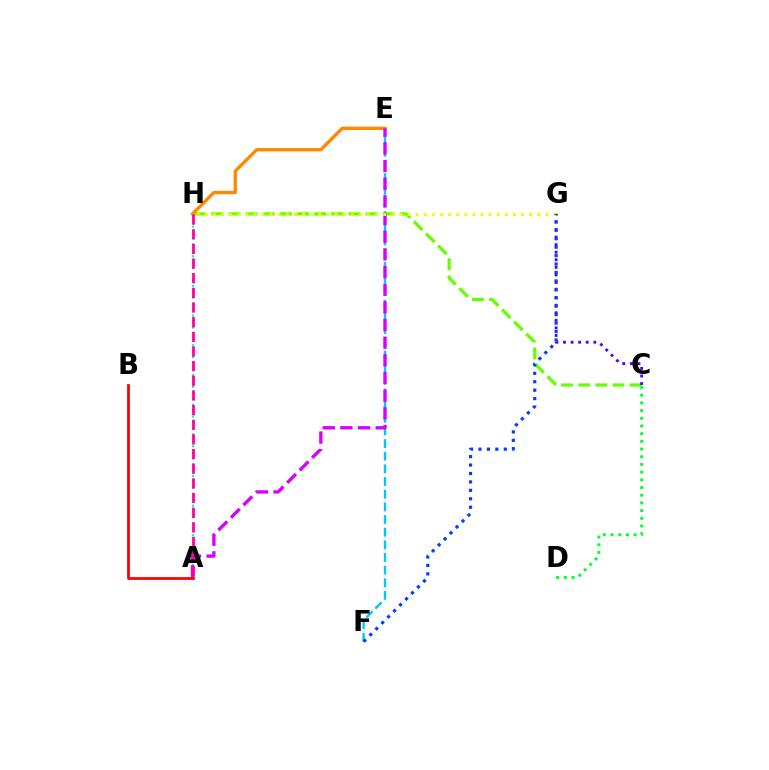{('C', 'D'): [{'color': '#00ff27', 'line_style': 'dotted', 'thickness': 2.09}], ('A', 'H'): [{'color': '#00ffaf', 'line_style': 'dotted', 'thickness': 1.61}, {'color': '#ff00a0', 'line_style': 'dashed', 'thickness': 1.99}], ('C', 'H'): [{'color': '#66ff00', 'line_style': 'dashed', 'thickness': 2.33}], ('E', 'H'): [{'color': '#ff8800', 'line_style': 'solid', 'thickness': 2.4}], ('E', 'F'): [{'color': '#00c7ff', 'line_style': 'dashed', 'thickness': 1.72}], ('C', 'G'): [{'color': '#4f00ff', 'line_style': 'dotted', 'thickness': 2.06}], ('A', 'E'): [{'color': '#d600ff', 'line_style': 'dashed', 'thickness': 2.4}], ('G', 'H'): [{'color': '#eeff00', 'line_style': 'dotted', 'thickness': 2.2}], ('F', 'G'): [{'color': '#003fff', 'line_style': 'dotted', 'thickness': 2.29}], ('A', 'B'): [{'color': '#ff0000', 'line_style': 'solid', 'thickness': 1.99}]}